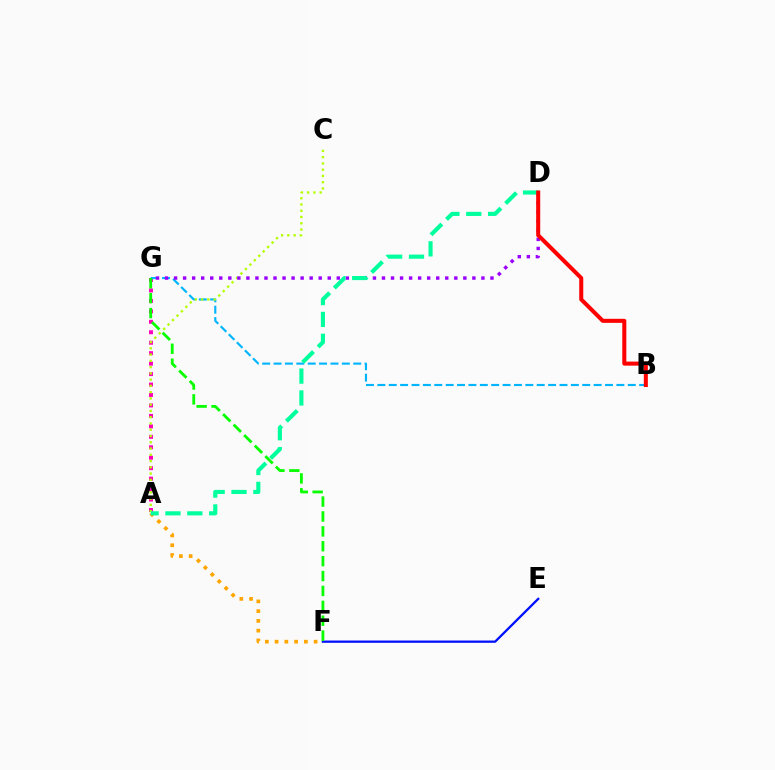{('E', 'F'): [{'color': '#0010ff', 'line_style': 'solid', 'thickness': 1.64}], ('A', 'G'): [{'color': '#ff00bd', 'line_style': 'dotted', 'thickness': 2.84}], ('A', 'F'): [{'color': '#ffa500', 'line_style': 'dotted', 'thickness': 2.65}], ('B', 'G'): [{'color': '#00b5ff', 'line_style': 'dashed', 'thickness': 1.55}], ('A', 'C'): [{'color': '#b3ff00', 'line_style': 'dotted', 'thickness': 1.7}], ('D', 'G'): [{'color': '#9b00ff', 'line_style': 'dotted', 'thickness': 2.46}], ('F', 'G'): [{'color': '#08ff00', 'line_style': 'dashed', 'thickness': 2.02}], ('A', 'D'): [{'color': '#00ff9d', 'line_style': 'dashed', 'thickness': 2.97}], ('B', 'D'): [{'color': '#ff0000', 'line_style': 'solid', 'thickness': 2.91}]}